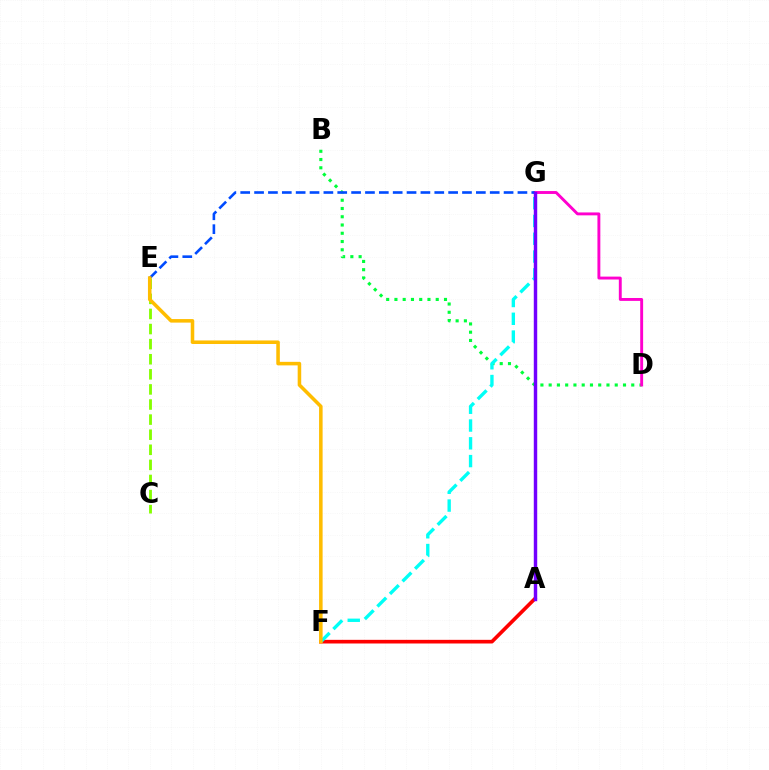{('A', 'F'): [{'color': '#ff0000', 'line_style': 'solid', 'thickness': 2.63}], ('B', 'D'): [{'color': '#00ff39', 'line_style': 'dotted', 'thickness': 2.24}], ('D', 'G'): [{'color': '#ff00cf', 'line_style': 'solid', 'thickness': 2.09}], ('E', 'G'): [{'color': '#004bff', 'line_style': 'dashed', 'thickness': 1.88}], ('C', 'E'): [{'color': '#84ff00', 'line_style': 'dashed', 'thickness': 2.05}], ('F', 'G'): [{'color': '#00fff6', 'line_style': 'dashed', 'thickness': 2.42}], ('A', 'G'): [{'color': '#7200ff', 'line_style': 'solid', 'thickness': 2.47}], ('E', 'F'): [{'color': '#ffbd00', 'line_style': 'solid', 'thickness': 2.55}]}